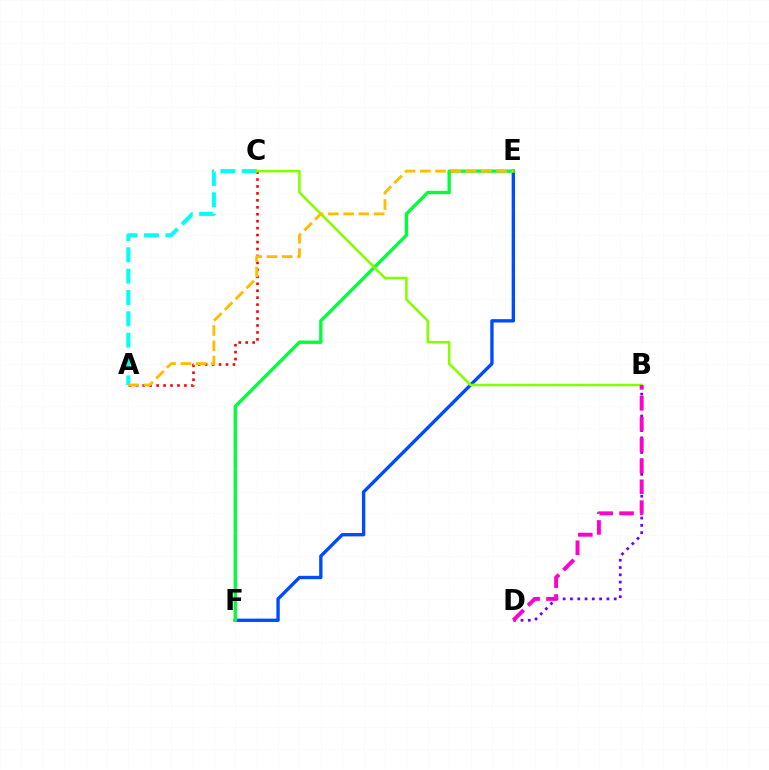{('B', 'D'): [{'color': '#7200ff', 'line_style': 'dotted', 'thickness': 1.98}, {'color': '#ff00cf', 'line_style': 'dashed', 'thickness': 2.83}], ('E', 'F'): [{'color': '#004bff', 'line_style': 'solid', 'thickness': 2.42}, {'color': '#00ff39', 'line_style': 'solid', 'thickness': 2.41}], ('A', 'C'): [{'color': '#ff0000', 'line_style': 'dotted', 'thickness': 1.89}, {'color': '#00fff6', 'line_style': 'dashed', 'thickness': 2.9}], ('B', 'C'): [{'color': '#84ff00', 'line_style': 'solid', 'thickness': 1.85}], ('A', 'E'): [{'color': '#ffbd00', 'line_style': 'dashed', 'thickness': 2.07}]}